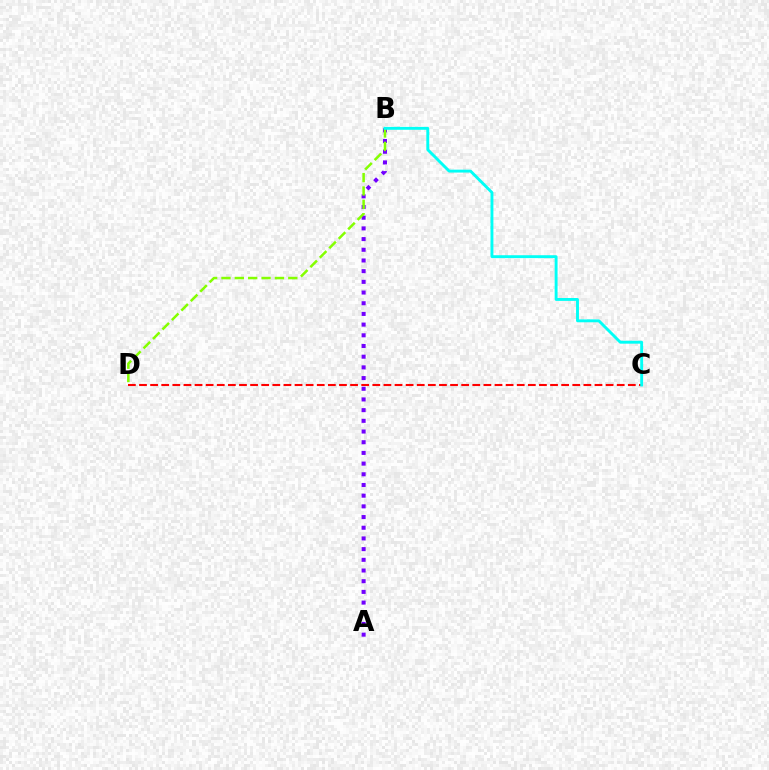{('C', 'D'): [{'color': '#ff0000', 'line_style': 'dashed', 'thickness': 1.51}], ('A', 'B'): [{'color': '#7200ff', 'line_style': 'dotted', 'thickness': 2.9}], ('B', 'D'): [{'color': '#84ff00', 'line_style': 'dashed', 'thickness': 1.82}], ('B', 'C'): [{'color': '#00fff6', 'line_style': 'solid', 'thickness': 2.08}]}